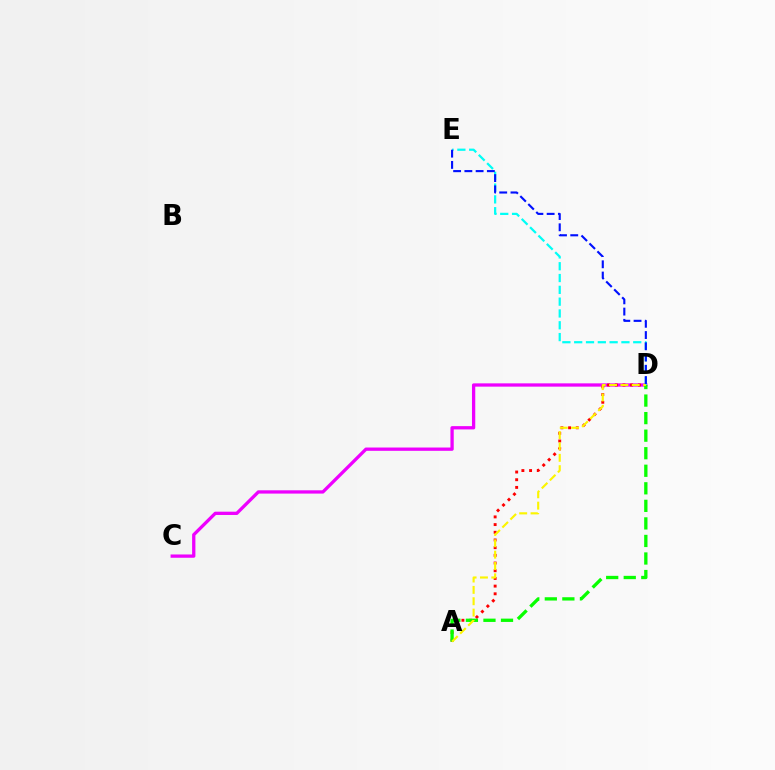{('C', 'D'): [{'color': '#ee00ff', 'line_style': 'solid', 'thickness': 2.37}], ('D', 'E'): [{'color': '#00fff6', 'line_style': 'dashed', 'thickness': 1.6}, {'color': '#0010ff', 'line_style': 'dashed', 'thickness': 1.53}], ('A', 'D'): [{'color': '#ff0000', 'line_style': 'dotted', 'thickness': 2.09}, {'color': '#08ff00', 'line_style': 'dashed', 'thickness': 2.38}, {'color': '#fcf500', 'line_style': 'dashed', 'thickness': 1.54}]}